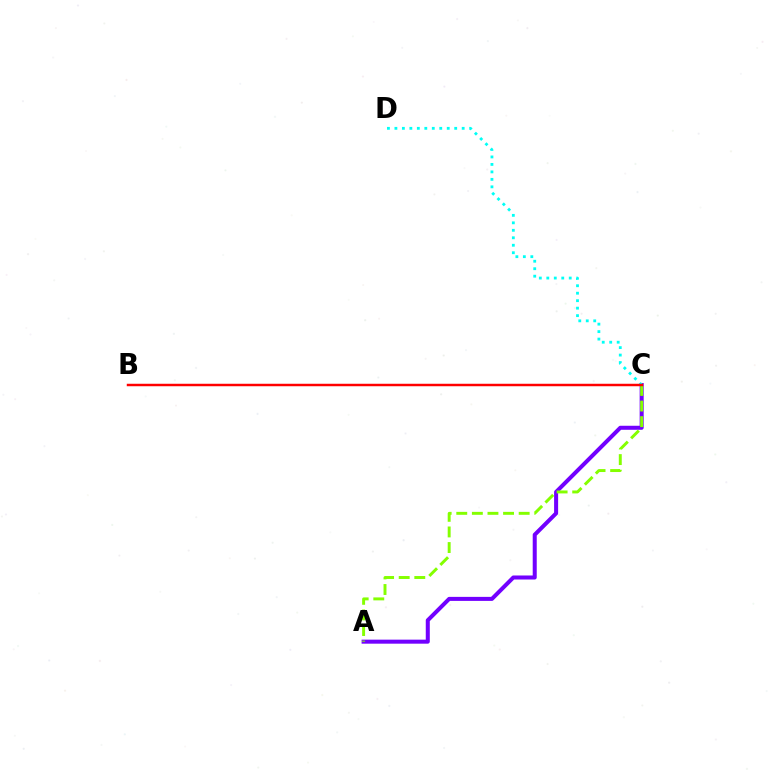{('A', 'C'): [{'color': '#7200ff', 'line_style': 'solid', 'thickness': 2.9}, {'color': '#84ff00', 'line_style': 'dashed', 'thickness': 2.12}], ('C', 'D'): [{'color': '#00fff6', 'line_style': 'dotted', 'thickness': 2.03}], ('B', 'C'): [{'color': '#ff0000', 'line_style': 'solid', 'thickness': 1.78}]}